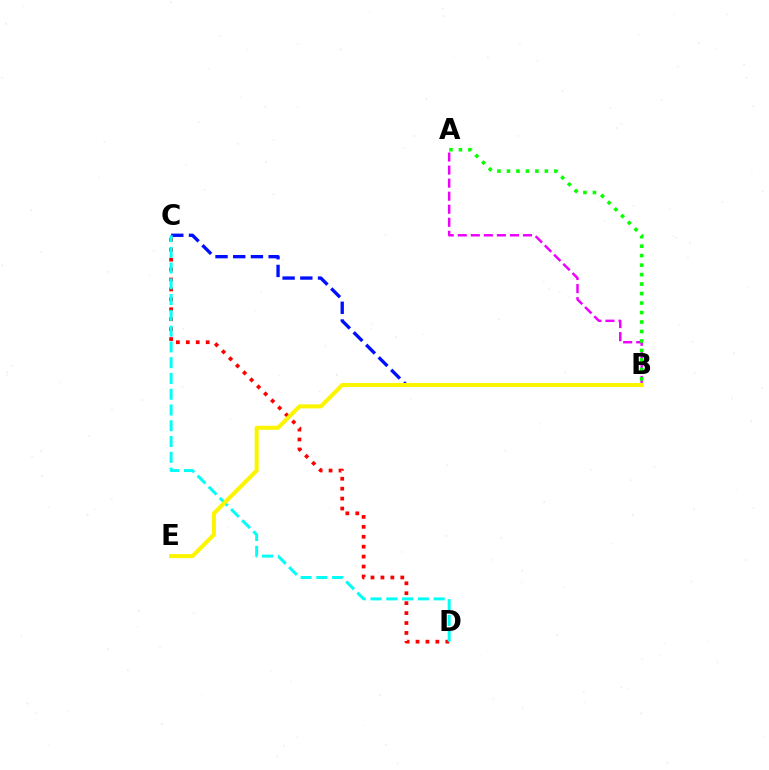{('C', 'D'): [{'color': '#ff0000', 'line_style': 'dotted', 'thickness': 2.7}, {'color': '#00fff6', 'line_style': 'dashed', 'thickness': 2.14}], ('B', 'C'): [{'color': '#0010ff', 'line_style': 'dashed', 'thickness': 2.4}], ('A', 'B'): [{'color': '#ee00ff', 'line_style': 'dashed', 'thickness': 1.77}, {'color': '#08ff00', 'line_style': 'dotted', 'thickness': 2.58}], ('B', 'E'): [{'color': '#fcf500', 'line_style': 'solid', 'thickness': 2.92}]}